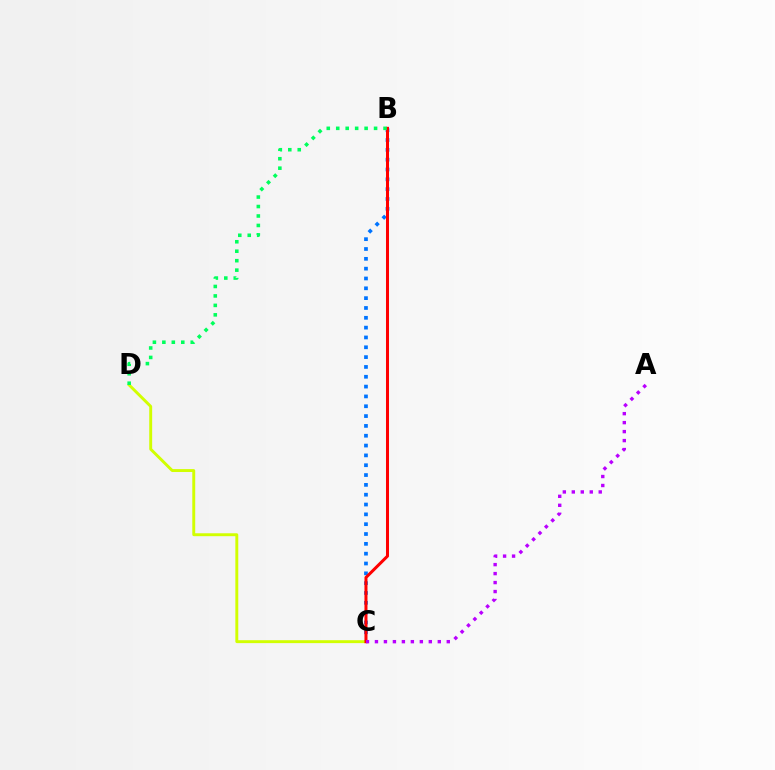{('B', 'C'): [{'color': '#0074ff', 'line_style': 'dotted', 'thickness': 2.67}, {'color': '#ff0000', 'line_style': 'solid', 'thickness': 2.17}], ('C', 'D'): [{'color': '#d1ff00', 'line_style': 'solid', 'thickness': 2.1}], ('A', 'C'): [{'color': '#b900ff', 'line_style': 'dotted', 'thickness': 2.44}], ('B', 'D'): [{'color': '#00ff5c', 'line_style': 'dotted', 'thickness': 2.57}]}